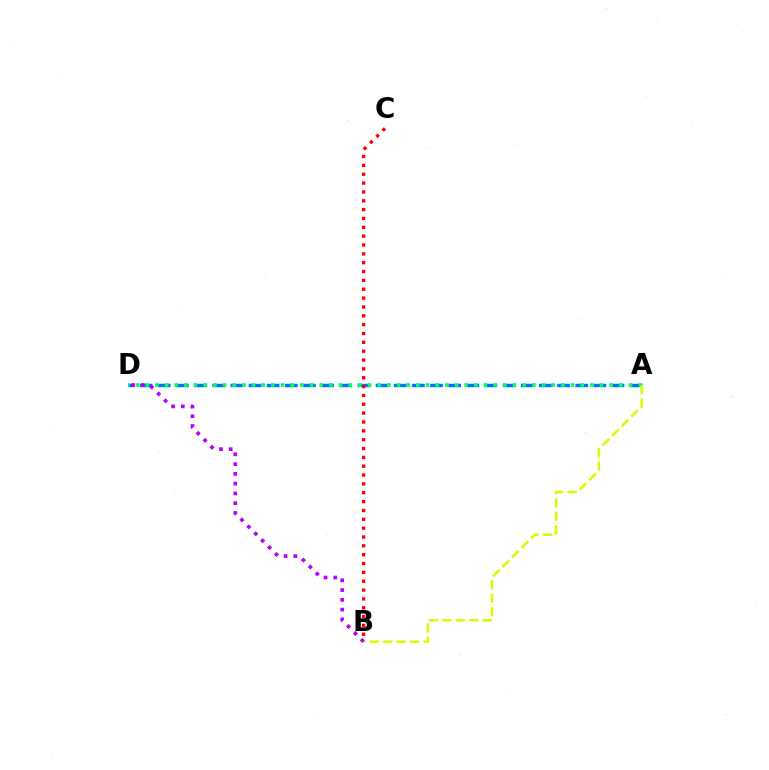{('A', 'D'): [{'color': '#0074ff', 'line_style': 'dashed', 'thickness': 2.47}, {'color': '#00ff5c', 'line_style': 'dotted', 'thickness': 2.63}], ('A', 'B'): [{'color': '#d1ff00', 'line_style': 'dashed', 'thickness': 1.83}], ('B', 'D'): [{'color': '#b900ff', 'line_style': 'dotted', 'thickness': 2.65}], ('B', 'C'): [{'color': '#ff0000', 'line_style': 'dotted', 'thickness': 2.4}]}